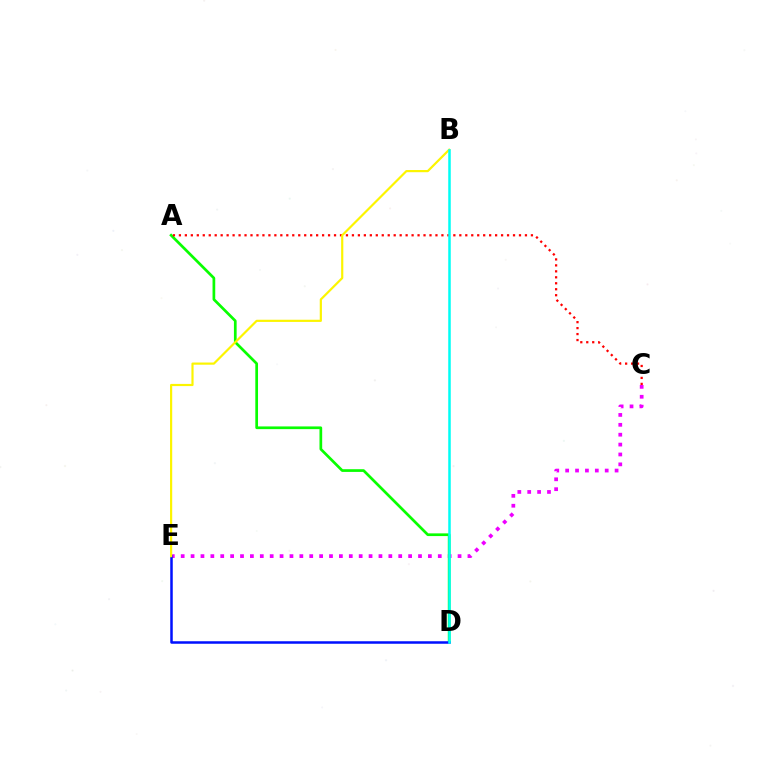{('C', 'E'): [{'color': '#ee00ff', 'line_style': 'dotted', 'thickness': 2.69}], ('A', 'D'): [{'color': '#08ff00', 'line_style': 'solid', 'thickness': 1.95}], ('A', 'C'): [{'color': '#ff0000', 'line_style': 'dotted', 'thickness': 1.62}], ('D', 'E'): [{'color': '#0010ff', 'line_style': 'solid', 'thickness': 1.81}], ('B', 'E'): [{'color': '#fcf500', 'line_style': 'solid', 'thickness': 1.57}], ('B', 'D'): [{'color': '#00fff6', 'line_style': 'solid', 'thickness': 1.81}]}